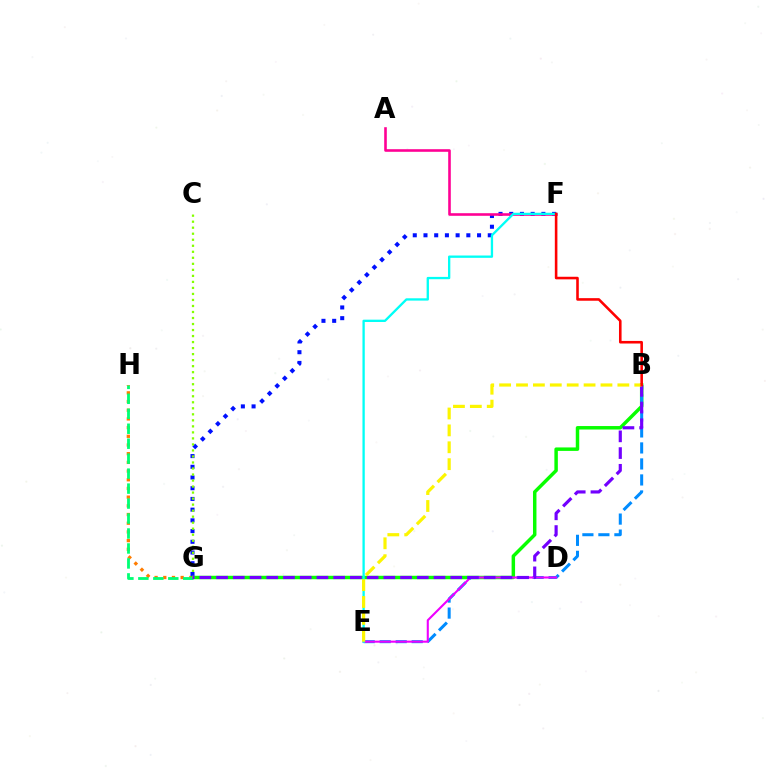{('G', 'H'): [{'color': '#ff7c00', 'line_style': 'dotted', 'thickness': 2.36}, {'color': '#00ff74', 'line_style': 'dashed', 'thickness': 2.03}], ('B', 'G'): [{'color': '#08ff00', 'line_style': 'solid', 'thickness': 2.5}, {'color': '#7200ff', 'line_style': 'dashed', 'thickness': 2.27}], ('B', 'E'): [{'color': '#008cff', 'line_style': 'dashed', 'thickness': 2.17}, {'color': '#fcf500', 'line_style': 'dashed', 'thickness': 2.29}], ('F', 'G'): [{'color': '#0010ff', 'line_style': 'dotted', 'thickness': 2.91}], ('C', 'G'): [{'color': '#84ff00', 'line_style': 'dotted', 'thickness': 1.64}], ('A', 'F'): [{'color': '#ff0094', 'line_style': 'solid', 'thickness': 1.87}], ('D', 'E'): [{'color': '#ee00ff', 'line_style': 'solid', 'thickness': 1.51}], ('E', 'F'): [{'color': '#00fff6', 'line_style': 'solid', 'thickness': 1.67}], ('B', 'F'): [{'color': '#ff0000', 'line_style': 'solid', 'thickness': 1.86}]}